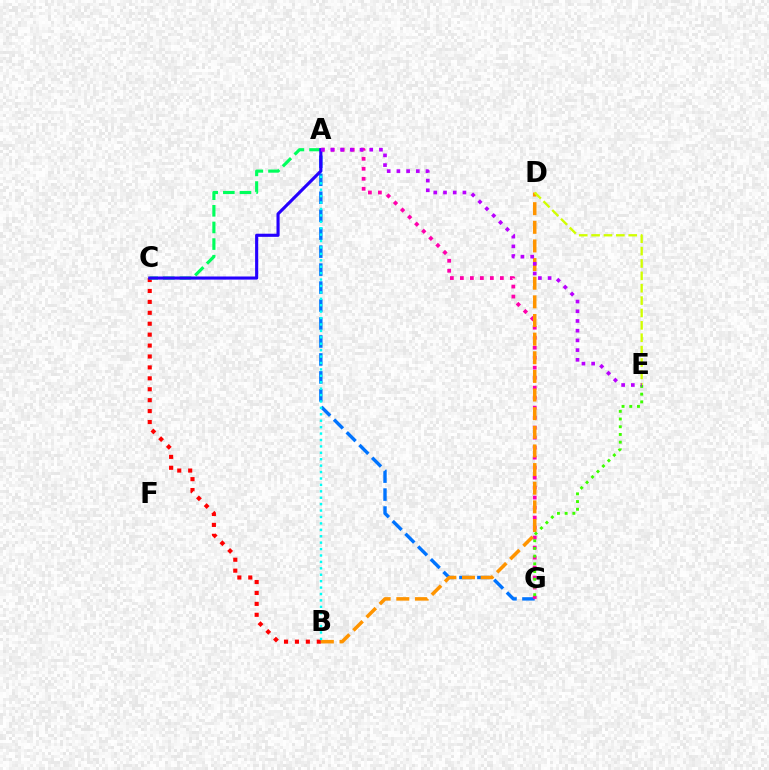{('A', 'G'): [{'color': '#0074ff', 'line_style': 'dashed', 'thickness': 2.44}, {'color': '#ff00ac', 'line_style': 'dotted', 'thickness': 2.72}], ('B', 'D'): [{'color': '#ff9400', 'line_style': 'dashed', 'thickness': 2.53}], ('B', 'C'): [{'color': '#ff0000', 'line_style': 'dotted', 'thickness': 2.97}], ('E', 'G'): [{'color': '#3dff00', 'line_style': 'dotted', 'thickness': 2.1}], ('D', 'E'): [{'color': '#d1ff00', 'line_style': 'dashed', 'thickness': 1.68}], ('A', 'B'): [{'color': '#00fff6', 'line_style': 'dotted', 'thickness': 1.74}], ('A', 'C'): [{'color': '#00ff5c', 'line_style': 'dashed', 'thickness': 2.26}, {'color': '#2500ff', 'line_style': 'solid', 'thickness': 2.25}], ('A', 'E'): [{'color': '#b900ff', 'line_style': 'dotted', 'thickness': 2.64}]}